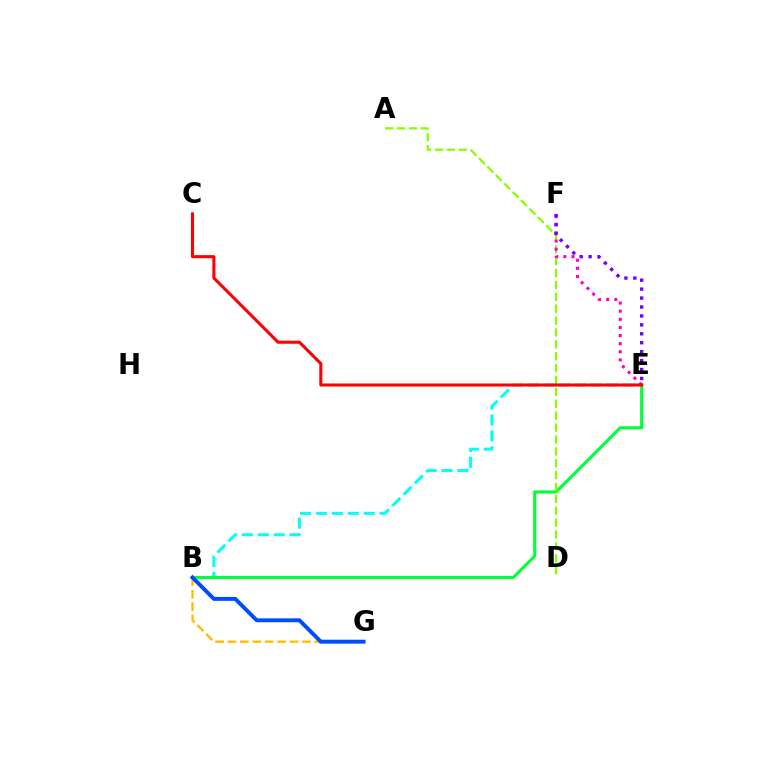{('B', 'E'): [{'color': '#00fff6', 'line_style': 'dashed', 'thickness': 2.16}, {'color': '#00ff39', 'line_style': 'solid', 'thickness': 2.22}], ('B', 'G'): [{'color': '#ffbd00', 'line_style': 'dashed', 'thickness': 1.68}, {'color': '#004bff', 'line_style': 'solid', 'thickness': 2.82}], ('A', 'D'): [{'color': '#84ff00', 'line_style': 'dashed', 'thickness': 1.61}], ('E', 'F'): [{'color': '#ff00cf', 'line_style': 'dotted', 'thickness': 2.21}, {'color': '#7200ff', 'line_style': 'dotted', 'thickness': 2.43}], ('C', 'E'): [{'color': '#ff0000', 'line_style': 'solid', 'thickness': 2.21}]}